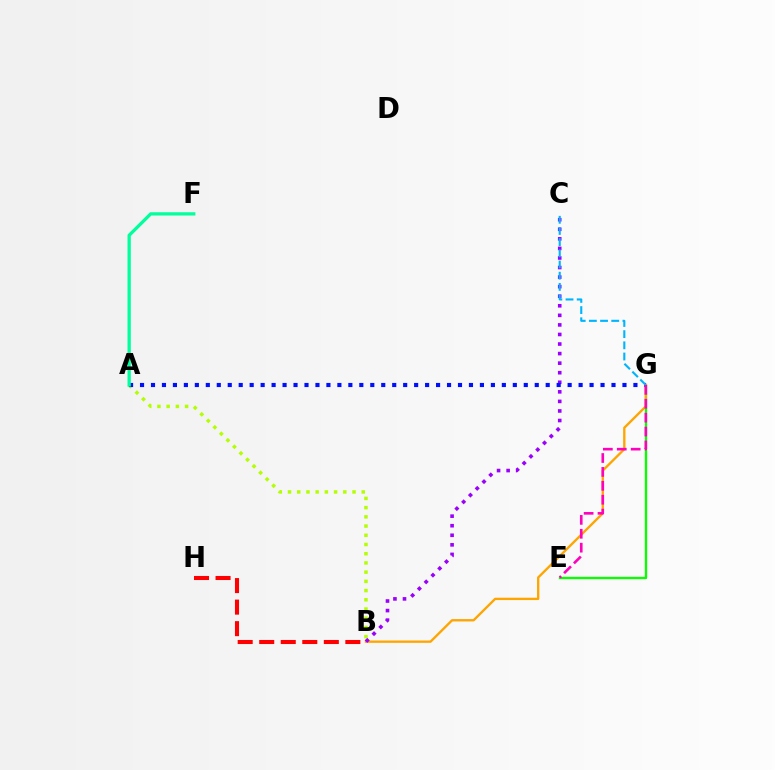{('A', 'B'): [{'color': '#b3ff00', 'line_style': 'dotted', 'thickness': 2.5}], ('E', 'G'): [{'color': '#08ff00', 'line_style': 'solid', 'thickness': 1.68}, {'color': '#ff00bd', 'line_style': 'dashed', 'thickness': 1.89}], ('B', 'G'): [{'color': '#ffa500', 'line_style': 'solid', 'thickness': 1.69}], ('B', 'C'): [{'color': '#9b00ff', 'line_style': 'dotted', 'thickness': 2.6}], ('A', 'G'): [{'color': '#0010ff', 'line_style': 'dotted', 'thickness': 2.98}], ('C', 'G'): [{'color': '#00b5ff', 'line_style': 'dashed', 'thickness': 1.52}], ('B', 'H'): [{'color': '#ff0000', 'line_style': 'dashed', 'thickness': 2.93}], ('A', 'F'): [{'color': '#00ff9d', 'line_style': 'solid', 'thickness': 2.36}]}